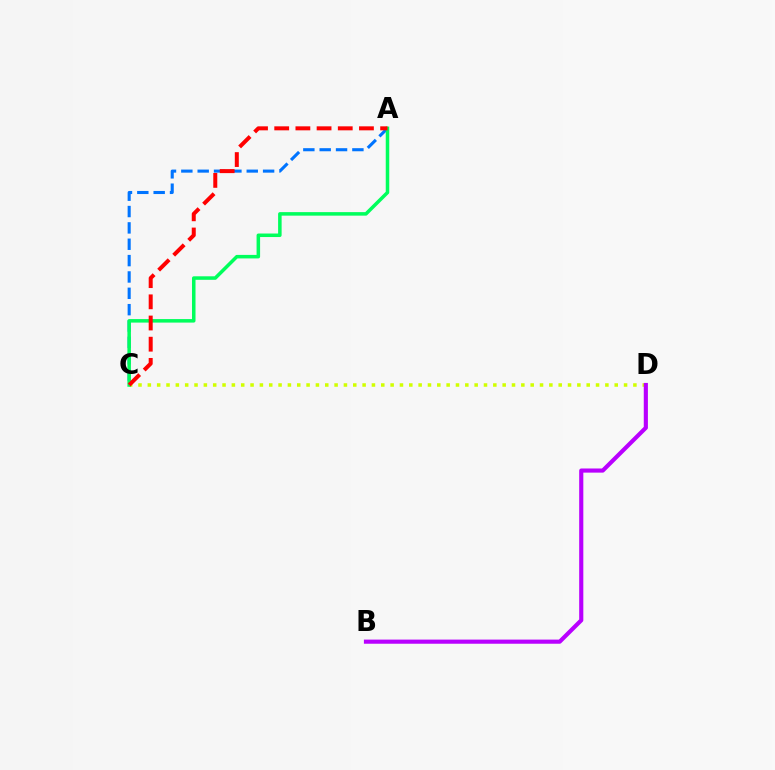{('A', 'C'): [{'color': '#0074ff', 'line_style': 'dashed', 'thickness': 2.22}, {'color': '#00ff5c', 'line_style': 'solid', 'thickness': 2.53}, {'color': '#ff0000', 'line_style': 'dashed', 'thickness': 2.88}], ('C', 'D'): [{'color': '#d1ff00', 'line_style': 'dotted', 'thickness': 2.54}], ('B', 'D'): [{'color': '#b900ff', 'line_style': 'solid', 'thickness': 2.98}]}